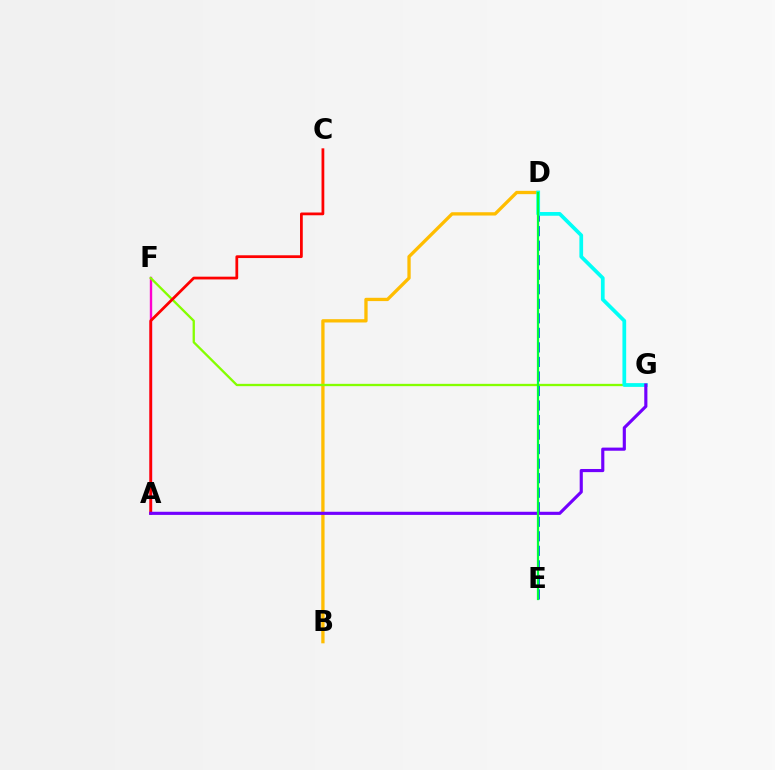{('A', 'F'): [{'color': '#ff00cf', 'line_style': 'solid', 'thickness': 1.71}], ('B', 'D'): [{'color': '#ffbd00', 'line_style': 'solid', 'thickness': 2.38}], ('F', 'G'): [{'color': '#84ff00', 'line_style': 'solid', 'thickness': 1.67}], ('D', 'E'): [{'color': '#004bff', 'line_style': 'dashed', 'thickness': 1.97}, {'color': '#00ff39', 'line_style': 'solid', 'thickness': 1.6}], ('D', 'G'): [{'color': '#00fff6', 'line_style': 'solid', 'thickness': 2.68}], ('A', 'C'): [{'color': '#ff0000', 'line_style': 'solid', 'thickness': 1.99}], ('A', 'G'): [{'color': '#7200ff', 'line_style': 'solid', 'thickness': 2.26}]}